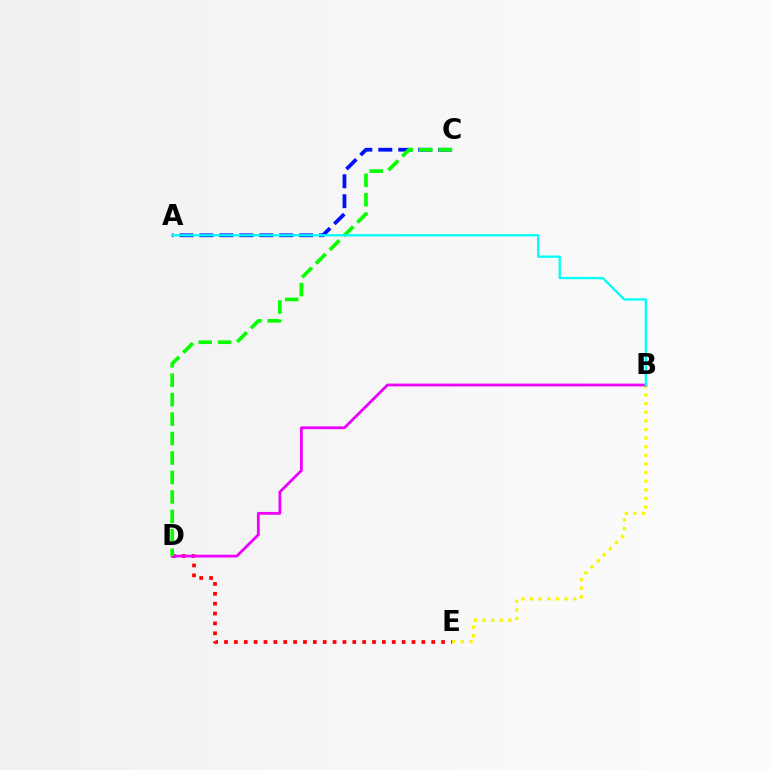{('D', 'E'): [{'color': '#ff0000', 'line_style': 'dotted', 'thickness': 2.68}], ('B', 'E'): [{'color': '#fcf500', 'line_style': 'dotted', 'thickness': 2.34}], ('B', 'D'): [{'color': '#ee00ff', 'line_style': 'solid', 'thickness': 2.01}], ('A', 'C'): [{'color': '#0010ff', 'line_style': 'dashed', 'thickness': 2.71}], ('C', 'D'): [{'color': '#08ff00', 'line_style': 'dashed', 'thickness': 2.64}], ('A', 'B'): [{'color': '#00fff6', 'line_style': 'solid', 'thickness': 1.66}]}